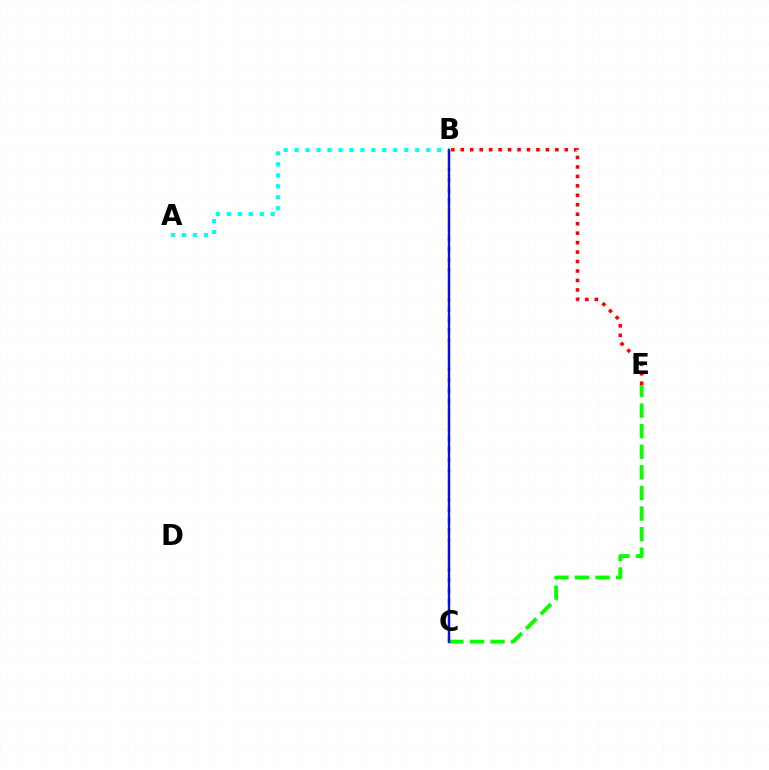{('B', 'C'): [{'color': '#fcf500', 'line_style': 'dotted', 'thickness': 2.72}, {'color': '#ee00ff', 'line_style': 'dashed', 'thickness': 1.6}, {'color': '#0010ff', 'line_style': 'solid', 'thickness': 1.68}], ('A', 'B'): [{'color': '#00fff6', 'line_style': 'dotted', 'thickness': 2.98}], ('C', 'E'): [{'color': '#08ff00', 'line_style': 'dashed', 'thickness': 2.8}], ('B', 'E'): [{'color': '#ff0000', 'line_style': 'dotted', 'thickness': 2.57}]}